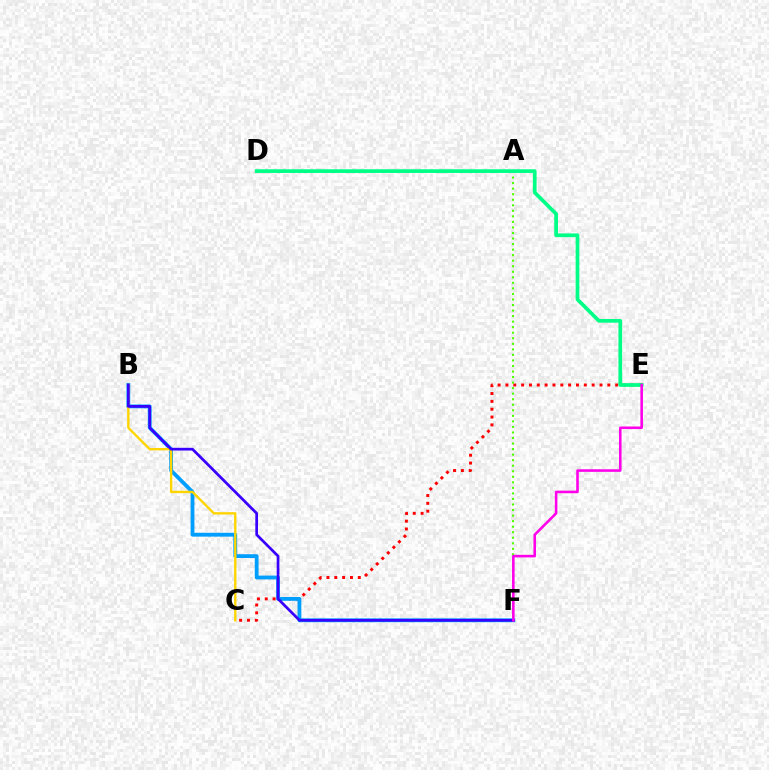{('C', 'E'): [{'color': '#ff0000', 'line_style': 'dotted', 'thickness': 2.13}], ('A', 'F'): [{'color': '#4fff00', 'line_style': 'dotted', 'thickness': 1.51}], ('B', 'F'): [{'color': '#009eff', 'line_style': 'solid', 'thickness': 2.75}, {'color': '#3700ff', 'line_style': 'solid', 'thickness': 1.95}], ('B', 'C'): [{'color': '#ffd500', 'line_style': 'solid', 'thickness': 1.71}], ('D', 'E'): [{'color': '#00ff86', 'line_style': 'solid', 'thickness': 2.68}], ('E', 'F'): [{'color': '#ff00ed', 'line_style': 'solid', 'thickness': 1.85}]}